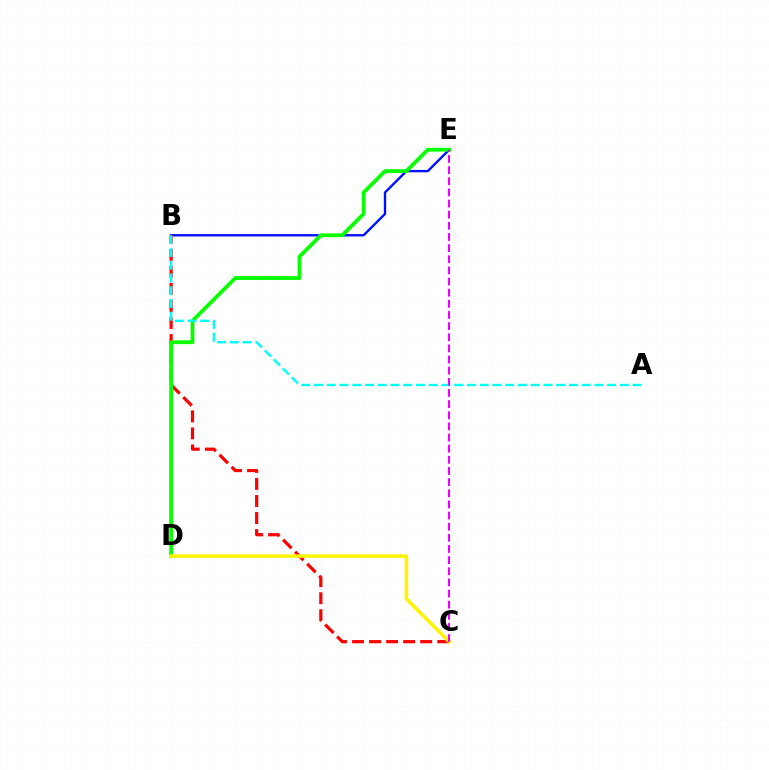{('B', 'E'): [{'color': '#0010ff', 'line_style': 'solid', 'thickness': 1.7}], ('B', 'C'): [{'color': '#ff0000', 'line_style': 'dashed', 'thickness': 2.31}], ('D', 'E'): [{'color': '#08ff00', 'line_style': 'solid', 'thickness': 2.73}], ('C', 'D'): [{'color': '#fcf500', 'line_style': 'solid', 'thickness': 2.56}], ('A', 'B'): [{'color': '#00fff6', 'line_style': 'dashed', 'thickness': 1.73}], ('C', 'E'): [{'color': '#ee00ff', 'line_style': 'dashed', 'thickness': 1.51}]}